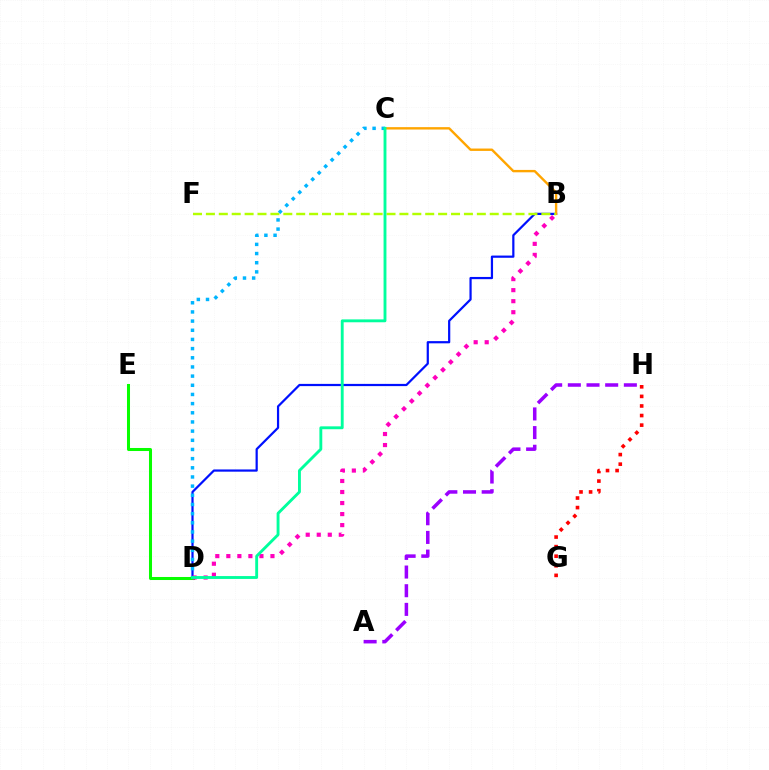{('B', 'D'): [{'color': '#0010ff', 'line_style': 'solid', 'thickness': 1.6}, {'color': '#ff00bd', 'line_style': 'dotted', 'thickness': 3.0}], ('D', 'E'): [{'color': '#08ff00', 'line_style': 'solid', 'thickness': 2.18}], ('B', 'C'): [{'color': '#ffa500', 'line_style': 'solid', 'thickness': 1.72}], ('A', 'H'): [{'color': '#9b00ff', 'line_style': 'dashed', 'thickness': 2.54}], ('G', 'H'): [{'color': '#ff0000', 'line_style': 'dotted', 'thickness': 2.6}], ('B', 'F'): [{'color': '#b3ff00', 'line_style': 'dashed', 'thickness': 1.75}], ('C', 'D'): [{'color': '#00b5ff', 'line_style': 'dotted', 'thickness': 2.49}, {'color': '#00ff9d', 'line_style': 'solid', 'thickness': 2.07}]}